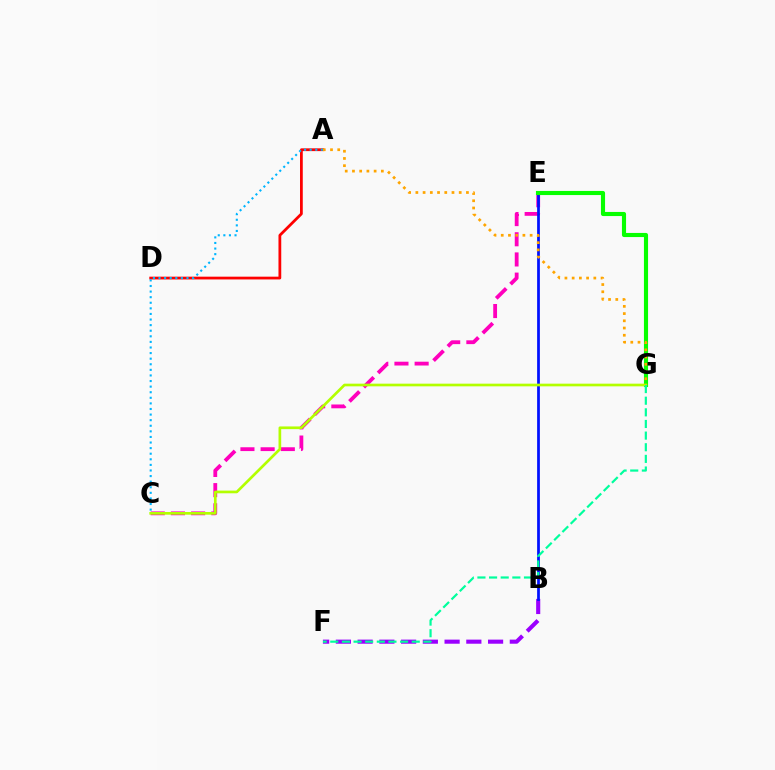{('C', 'E'): [{'color': '#ff00bd', 'line_style': 'dashed', 'thickness': 2.74}], ('A', 'D'): [{'color': '#ff0000', 'line_style': 'solid', 'thickness': 2.0}], ('B', 'F'): [{'color': '#9b00ff', 'line_style': 'dashed', 'thickness': 2.95}], ('A', 'C'): [{'color': '#00b5ff', 'line_style': 'dotted', 'thickness': 1.52}], ('B', 'E'): [{'color': '#0010ff', 'line_style': 'solid', 'thickness': 1.98}], ('E', 'G'): [{'color': '#08ff00', 'line_style': 'solid', 'thickness': 2.97}], ('C', 'G'): [{'color': '#b3ff00', 'line_style': 'solid', 'thickness': 1.93}], ('A', 'G'): [{'color': '#ffa500', 'line_style': 'dotted', 'thickness': 1.96}], ('F', 'G'): [{'color': '#00ff9d', 'line_style': 'dashed', 'thickness': 1.58}]}